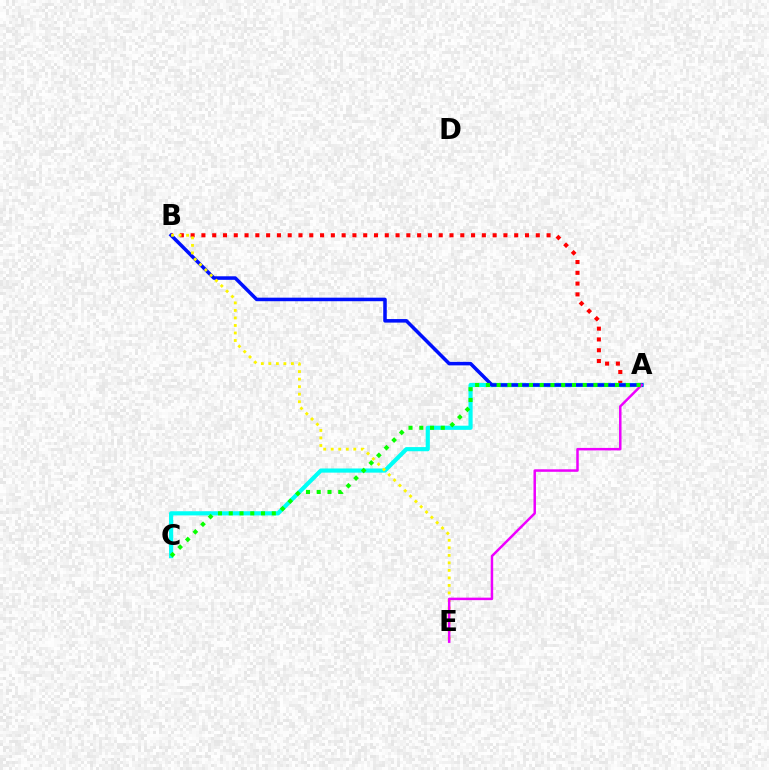{('A', 'B'): [{'color': '#ff0000', 'line_style': 'dotted', 'thickness': 2.93}, {'color': '#0010ff', 'line_style': 'solid', 'thickness': 2.55}], ('A', 'C'): [{'color': '#00fff6', 'line_style': 'solid', 'thickness': 2.99}, {'color': '#08ff00', 'line_style': 'dotted', 'thickness': 2.92}], ('B', 'E'): [{'color': '#fcf500', 'line_style': 'dotted', 'thickness': 2.04}], ('A', 'E'): [{'color': '#ee00ff', 'line_style': 'solid', 'thickness': 1.79}]}